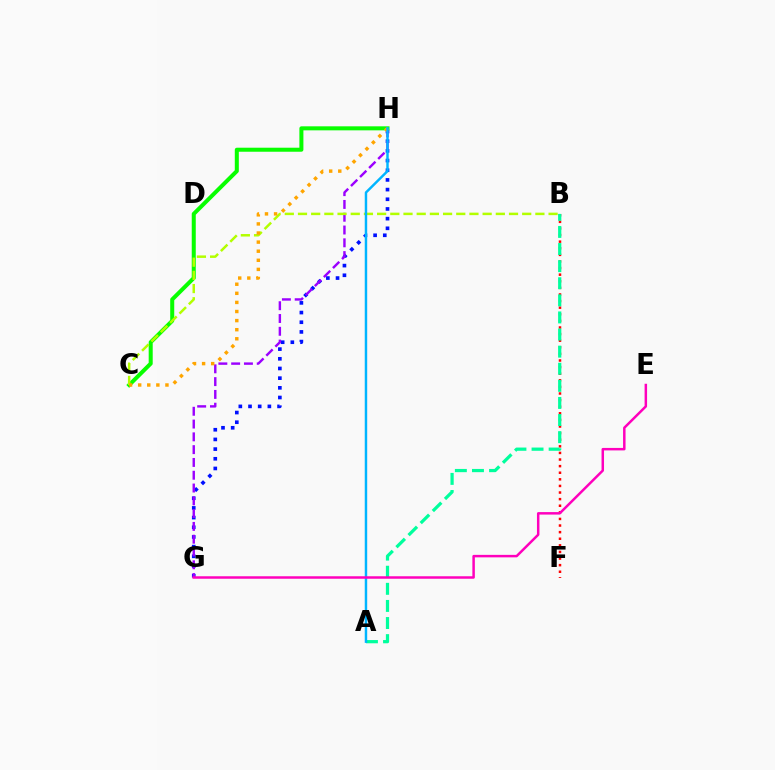{('B', 'F'): [{'color': '#ff0000', 'line_style': 'dotted', 'thickness': 1.79}], ('A', 'B'): [{'color': '#00ff9d', 'line_style': 'dashed', 'thickness': 2.32}], ('G', 'H'): [{'color': '#0010ff', 'line_style': 'dotted', 'thickness': 2.63}, {'color': '#9b00ff', 'line_style': 'dashed', 'thickness': 1.74}], ('C', 'H'): [{'color': '#08ff00', 'line_style': 'solid', 'thickness': 2.9}, {'color': '#ffa500', 'line_style': 'dotted', 'thickness': 2.47}], ('B', 'C'): [{'color': '#b3ff00', 'line_style': 'dashed', 'thickness': 1.79}], ('A', 'H'): [{'color': '#00b5ff', 'line_style': 'solid', 'thickness': 1.77}], ('E', 'G'): [{'color': '#ff00bd', 'line_style': 'solid', 'thickness': 1.79}]}